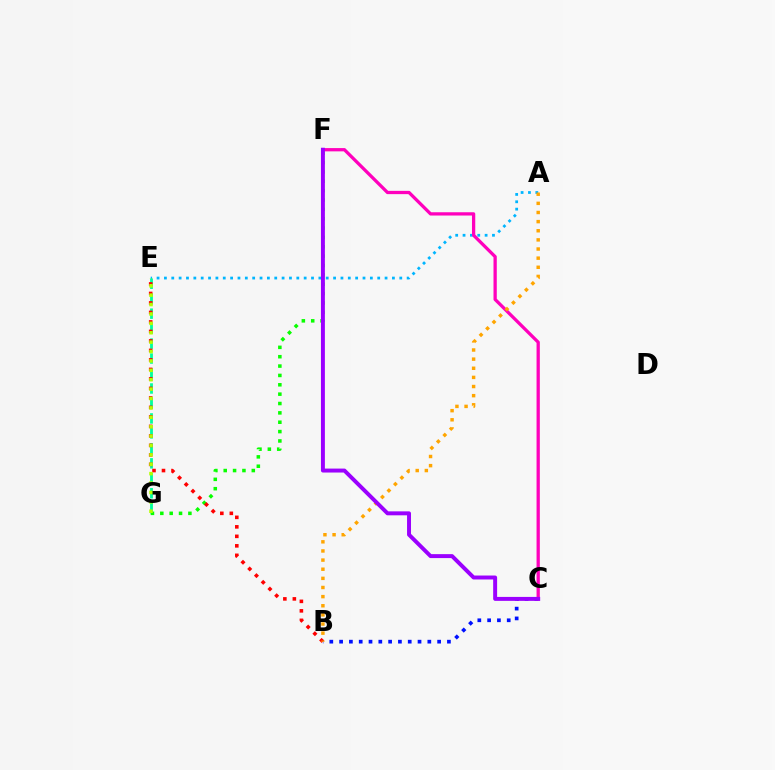{('A', 'E'): [{'color': '#00b5ff', 'line_style': 'dotted', 'thickness': 2.0}], ('E', 'G'): [{'color': '#00ff9d', 'line_style': 'dashed', 'thickness': 2.03}, {'color': '#b3ff00', 'line_style': 'dotted', 'thickness': 2.55}], ('F', 'G'): [{'color': '#08ff00', 'line_style': 'dotted', 'thickness': 2.54}], ('B', 'C'): [{'color': '#0010ff', 'line_style': 'dotted', 'thickness': 2.66}], ('C', 'F'): [{'color': '#ff00bd', 'line_style': 'solid', 'thickness': 2.36}, {'color': '#9b00ff', 'line_style': 'solid', 'thickness': 2.84}], ('B', 'E'): [{'color': '#ff0000', 'line_style': 'dotted', 'thickness': 2.58}], ('A', 'B'): [{'color': '#ffa500', 'line_style': 'dotted', 'thickness': 2.48}]}